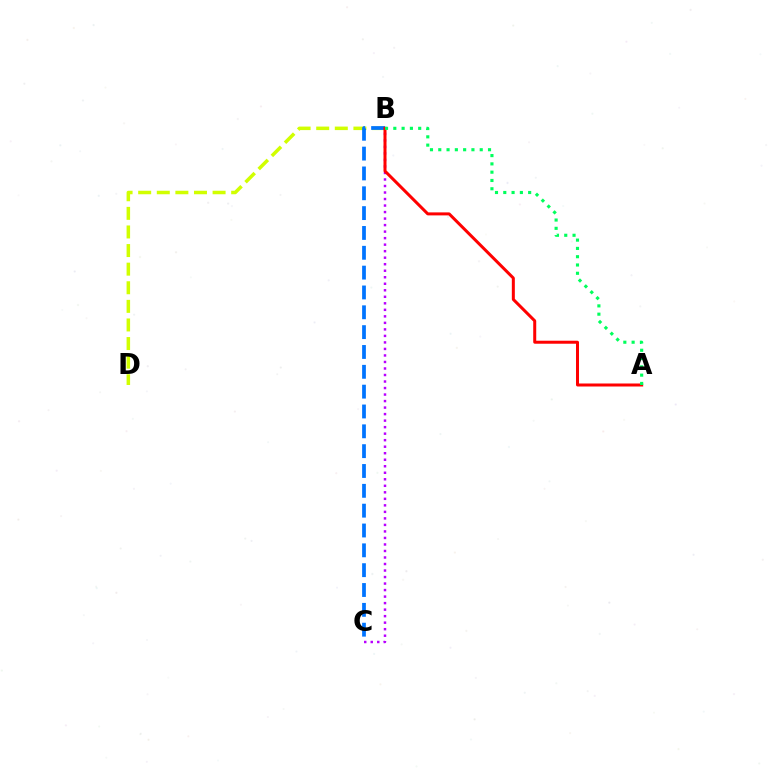{('B', 'D'): [{'color': '#d1ff00', 'line_style': 'dashed', 'thickness': 2.53}], ('B', 'C'): [{'color': '#b900ff', 'line_style': 'dotted', 'thickness': 1.77}, {'color': '#0074ff', 'line_style': 'dashed', 'thickness': 2.69}], ('A', 'B'): [{'color': '#ff0000', 'line_style': 'solid', 'thickness': 2.17}, {'color': '#00ff5c', 'line_style': 'dotted', 'thickness': 2.25}]}